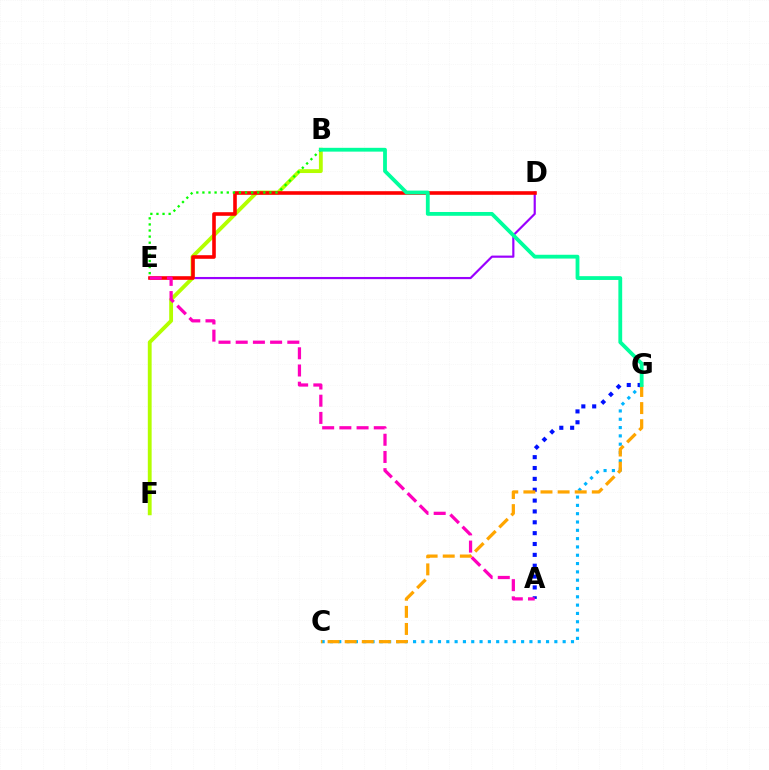{('C', 'G'): [{'color': '#00b5ff', 'line_style': 'dotted', 'thickness': 2.26}, {'color': '#ffa500', 'line_style': 'dashed', 'thickness': 2.32}], ('A', 'G'): [{'color': '#0010ff', 'line_style': 'dotted', 'thickness': 2.95}], ('D', 'E'): [{'color': '#9b00ff', 'line_style': 'solid', 'thickness': 1.56}, {'color': '#ff0000', 'line_style': 'solid', 'thickness': 2.59}], ('B', 'F'): [{'color': '#b3ff00', 'line_style': 'solid', 'thickness': 2.76}], ('B', 'E'): [{'color': '#08ff00', 'line_style': 'dotted', 'thickness': 1.65}], ('A', 'E'): [{'color': '#ff00bd', 'line_style': 'dashed', 'thickness': 2.34}], ('B', 'G'): [{'color': '#00ff9d', 'line_style': 'solid', 'thickness': 2.74}]}